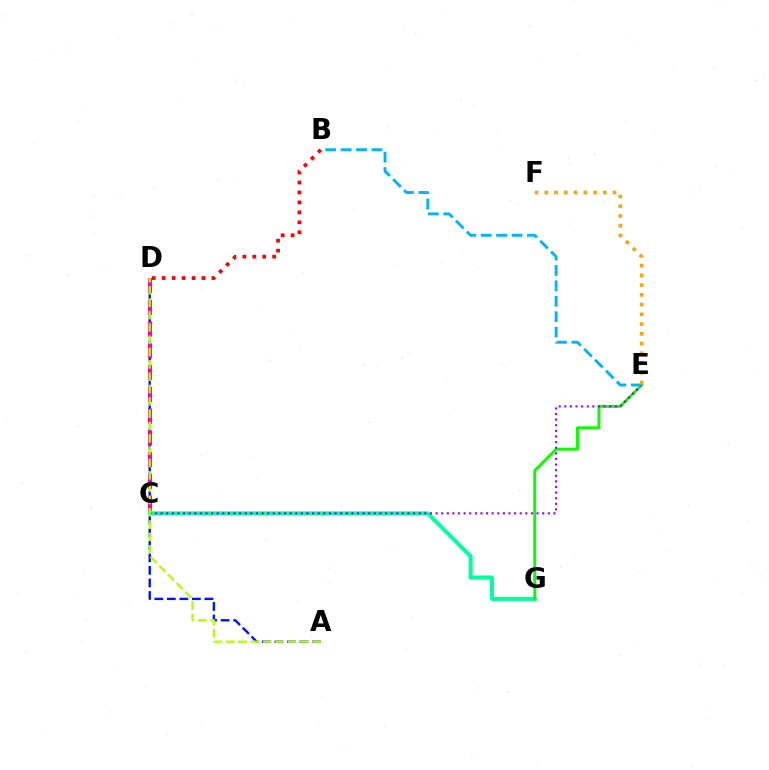{('A', 'D'): [{'color': '#0010ff', 'line_style': 'dashed', 'thickness': 1.7}, {'color': '#b3ff00', 'line_style': 'dashed', 'thickness': 1.67}], ('C', 'D'): [{'color': '#ff00bd', 'line_style': 'dashed', 'thickness': 2.95}], ('C', 'G'): [{'color': '#00ff9d', 'line_style': 'solid', 'thickness': 2.86}], ('E', 'G'): [{'color': '#08ff00', 'line_style': 'solid', 'thickness': 2.11}], ('B', 'D'): [{'color': '#ff0000', 'line_style': 'dotted', 'thickness': 2.7}], ('C', 'E'): [{'color': '#9b00ff', 'line_style': 'dotted', 'thickness': 1.52}], ('B', 'E'): [{'color': '#00b5ff', 'line_style': 'dashed', 'thickness': 2.1}], ('E', 'F'): [{'color': '#ffa500', 'line_style': 'dotted', 'thickness': 2.65}]}